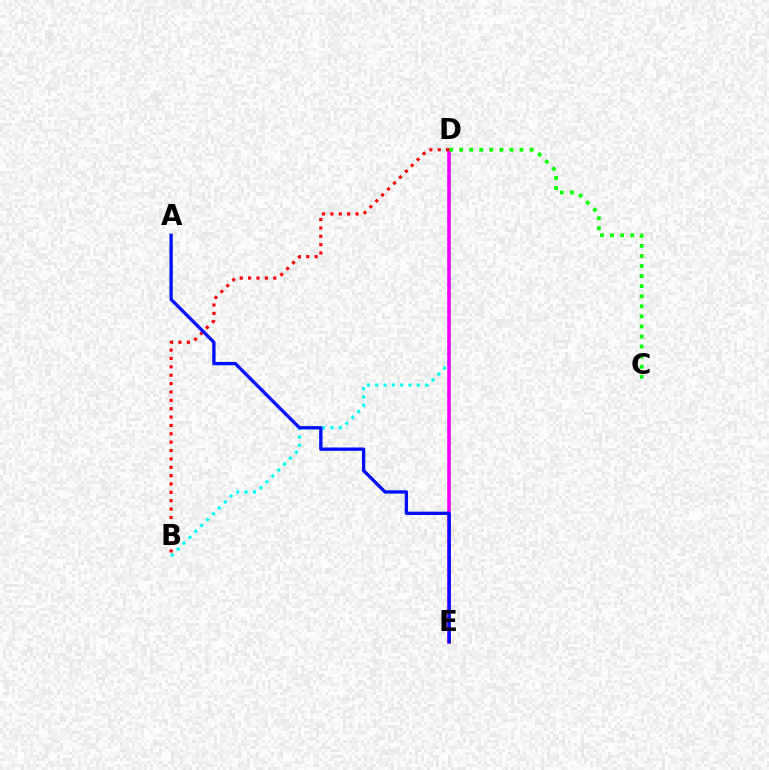{('B', 'D'): [{'color': '#00fff6', 'line_style': 'dotted', 'thickness': 2.26}, {'color': '#ff0000', 'line_style': 'dotted', 'thickness': 2.27}], ('D', 'E'): [{'color': '#fcf500', 'line_style': 'dotted', 'thickness': 2.07}, {'color': '#ee00ff', 'line_style': 'solid', 'thickness': 2.57}], ('C', 'D'): [{'color': '#08ff00', 'line_style': 'dotted', 'thickness': 2.74}], ('A', 'E'): [{'color': '#0010ff', 'line_style': 'solid', 'thickness': 2.4}]}